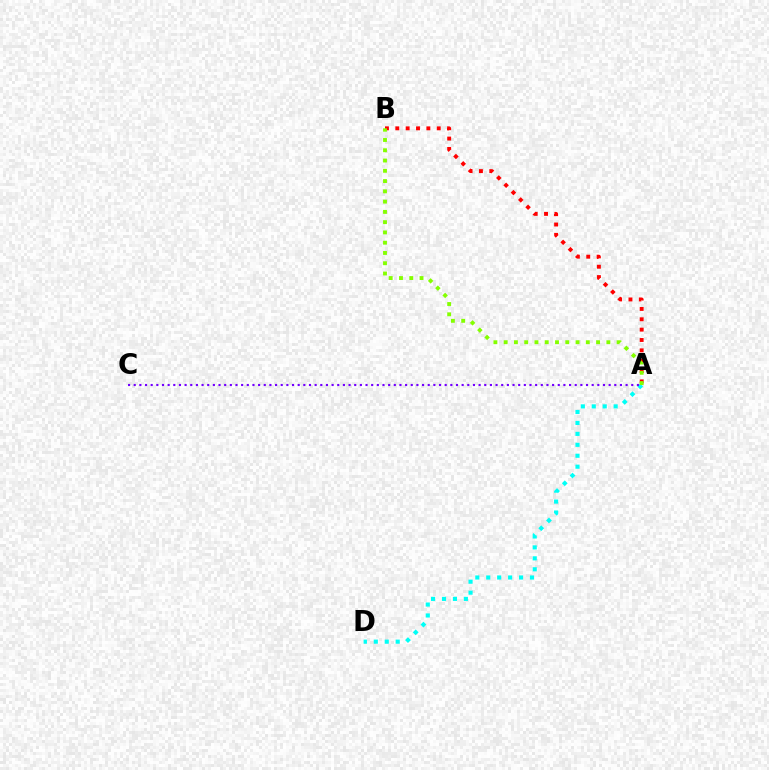{('A', 'D'): [{'color': '#00fff6', 'line_style': 'dotted', 'thickness': 2.97}], ('A', 'C'): [{'color': '#7200ff', 'line_style': 'dotted', 'thickness': 1.54}], ('A', 'B'): [{'color': '#ff0000', 'line_style': 'dotted', 'thickness': 2.81}, {'color': '#84ff00', 'line_style': 'dotted', 'thickness': 2.79}]}